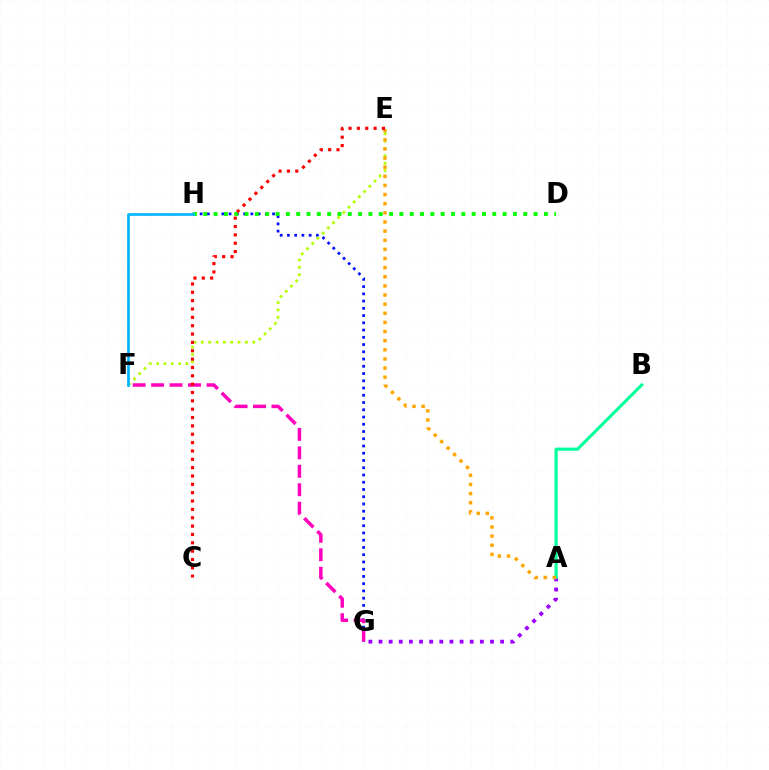{('G', 'H'): [{'color': '#0010ff', 'line_style': 'dotted', 'thickness': 1.97}], ('E', 'F'): [{'color': '#b3ff00', 'line_style': 'dotted', 'thickness': 2.0}], ('D', 'H'): [{'color': '#08ff00', 'line_style': 'dotted', 'thickness': 2.8}], ('F', 'H'): [{'color': '#00b5ff', 'line_style': 'solid', 'thickness': 1.94}], ('F', 'G'): [{'color': '#ff00bd', 'line_style': 'dashed', 'thickness': 2.51}], ('A', 'G'): [{'color': '#9b00ff', 'line_style': 'dotted', 'thickness': 2.75}], ('A', 'B'): [{'color': '#00ff9d', 'line_style': 'solid', 'thickness': 2.28}], ('A', 'E'): [{'color': '#ffa500', 'line_style': 'dotted', 'thickness': 2.48}], ('C', 'E'): [{'color': '#ff0000', 'line_style': 'dotted', 'thickness': 2.27}]}